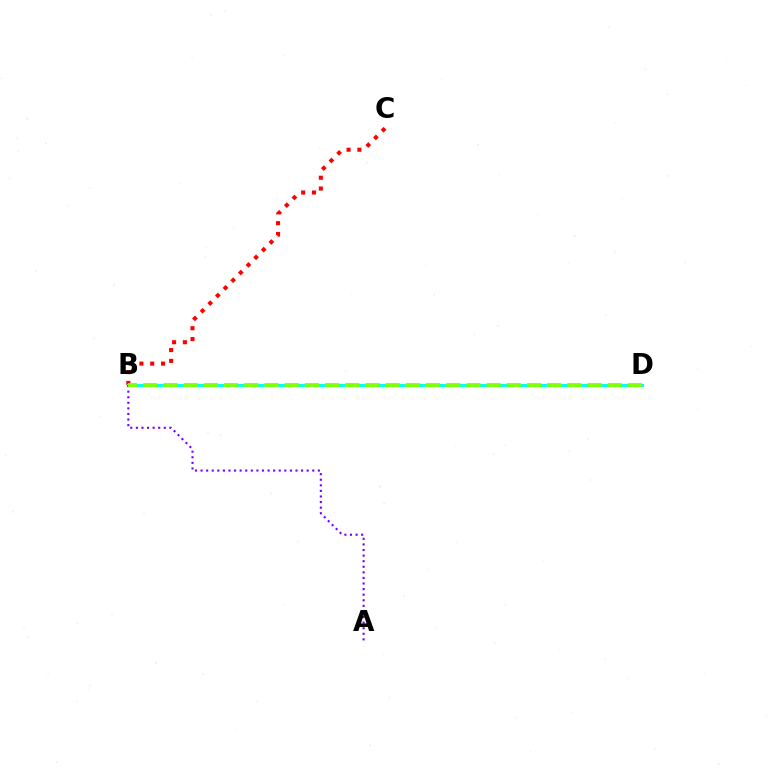{('B', 'C'): [{'color': '#ff0000', 'line_style': 'dotted', 'thickness': 2.94}], ('B', 'D'): [{'color': '#00fff6', 'line_style': 'solid', 'thickness': 2.26}, {'color': '#84ff00', 'line_style': 'dashed', 'thickness': 2.74}], ('A', 'B'): [{'color': '#7200ff', 'line_style': 'dotted', 'thickness': 1.52}]}